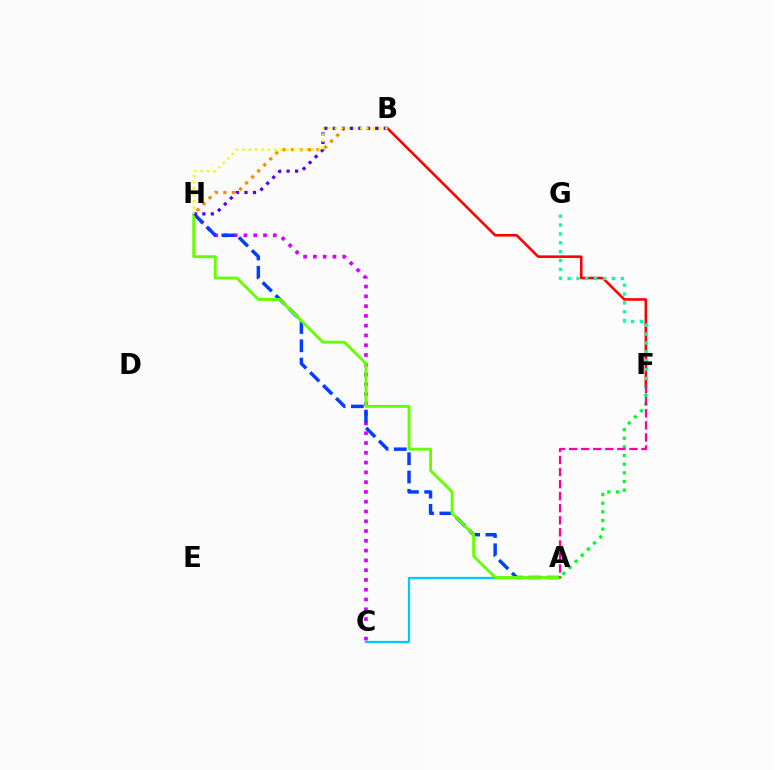{('B', 'H'): [{'color': '#ff8800', 'line_style': 'dotted', 'thickness': 2.31}, {'color': '#4f00ff', 'line_style': 'dotted', 'thickness': 2.31}, {'color': '#eeff00', 'line_style': 'dotted', 'thickness': 1.72}], ('C', 'H'): [{'color': '#d600ff', 'line_style': 'dotted', 'thickness': 2.66}], ('B', 'F'): [{'color': '#ff0000', 'line_style': 'solid', 'thickness': 1.86}], ('A', 'H'): [{'color': '#003fff', 'line_style': 'dashed', 'thickness': 2.48}, {'color': '#66ff00', 'line_style': 'solid', 'thickness': 2.07}], ('A', 'C'): [{'color': '#00c7ff', 'line_style': 'solid', 'thickness': 1.62}], ('F', 'G'): [{'color': '#00ffaf', 'line_style': 'dotted', 'thickness': 2.41}], ('A', 'F'): [{'color': '#00ff27', 'line_style': 'dotted', 'thickness': 2.35}, {'color': '#ff00a0', 'line_style': 'dashed', 'thickness': 1.64}]}